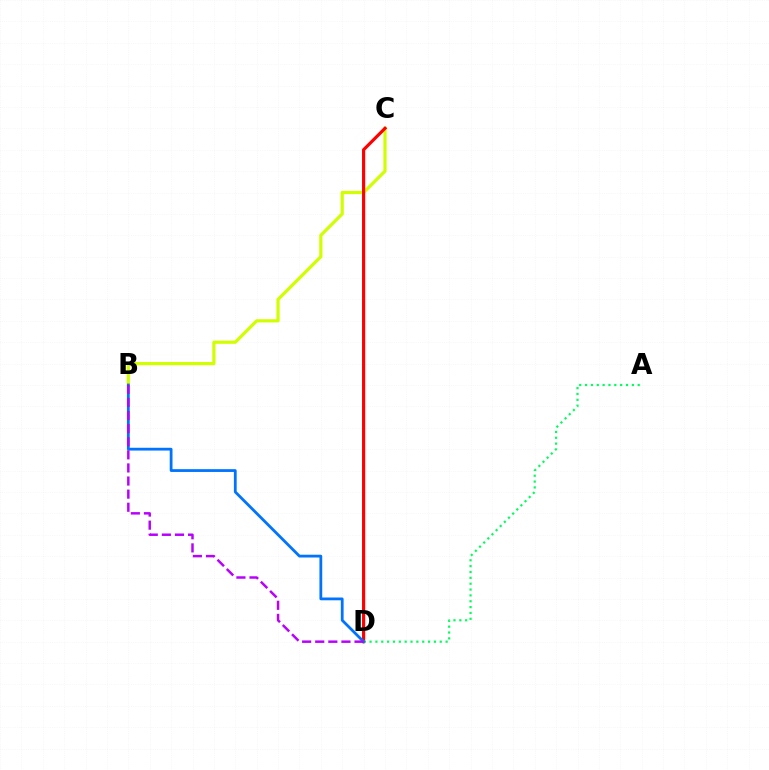{('B', 'C'): [{'color': '#d1ff00', 'line_style': 'solid', 'thickness': 2.31}], ('C', 'D'): [{'color': '#ff0000', 'line_style': 'solid', 'thickness': 2.28}], ('A', 'D'): [{'color': '#00ff5c', 'line_style': 'dotted', 'thickness': 1.59}], ('B', 'D'): [{'color': '#0074ff', 'line_style': 'solid', 'thickness': 2.01}, {'color': '#b900ff', 'line_style': 'dashed', 'thickness': 1.78}]}